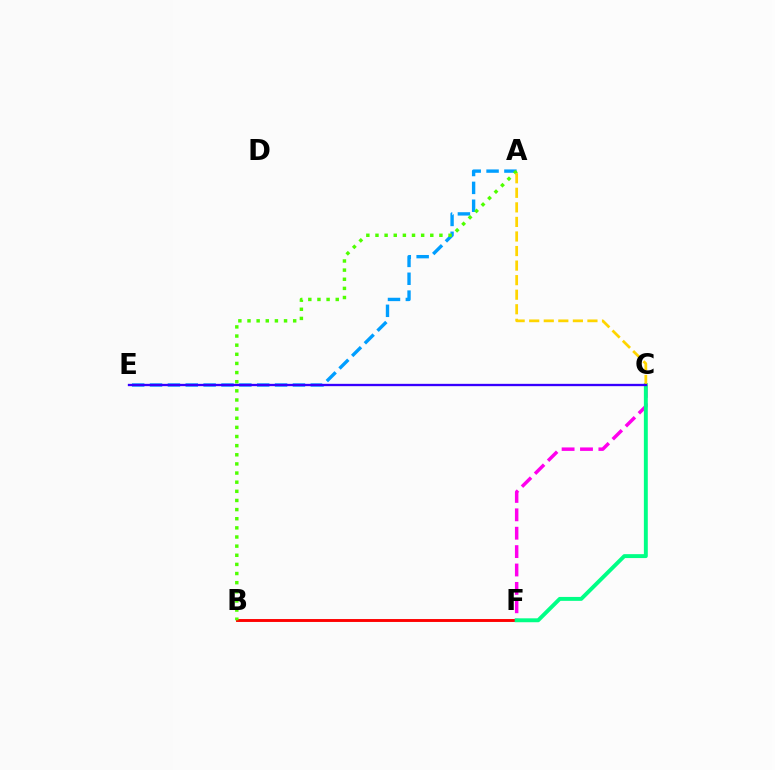{('C', 'F'): [{'color': '#ff00ed', 'line_style': 'dashed', 'thickness': 2.5}, {'color': '#00ff86', 'line_style': 'solid', 'thickness': 2.82}], ('A', 'E'): [{'color': '#009eff', 'line_style': 'dashed', 'thickness': 2.43}], ('B', 'F'): [{'color': '#ff0000', 'line_style': 'solid', 'thickness': 2.09}], ('A', 'B'): [{'color': '#4fff00', 'line_style': 'dotted', 'thickness': 2.48}], ('A', 'C'): [{'color': '#ffd500', 'line_style': 'dashed', 'thickness': 1.98}], ('C', 'E'): [{'color': '#3700ff', 'line_style': 'solid', 'thickness': 1.68}]}